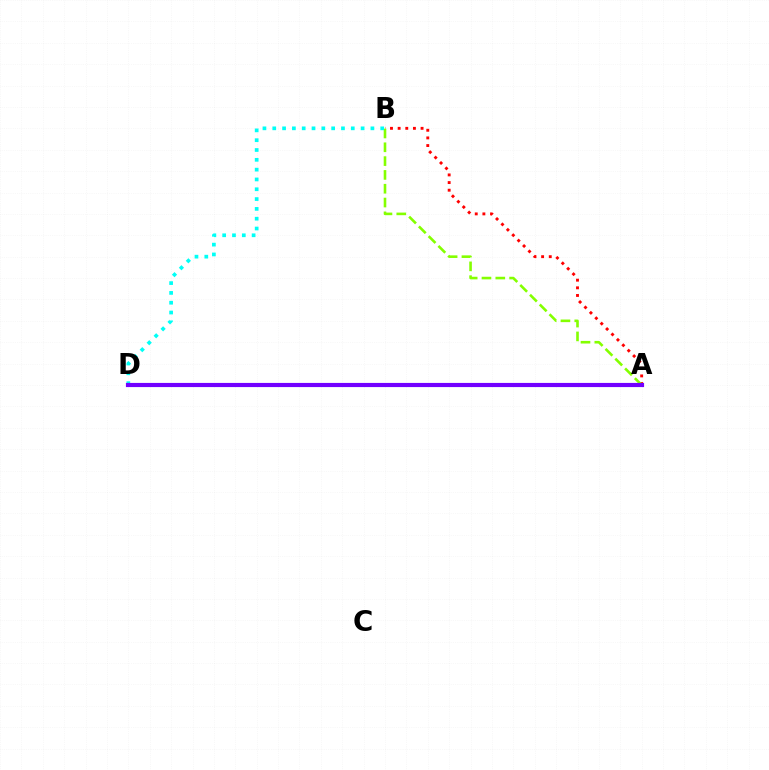{('A', 'B'): [{'color': '#ff0000', 'line_style': 'dotted', 'thickness': 2.08}, {'color': '#84ff00', 'line_style': 'dashed', 'thickness': 1.88}], ('B', 'D'): [{'color': '#00fff6', 'line_style': 'dotted', 'thickness': 2.67}], ('A', 'D'): [{'color': '#7200ff', 'line_style': 'solid', 'thickness': 2.99}]}